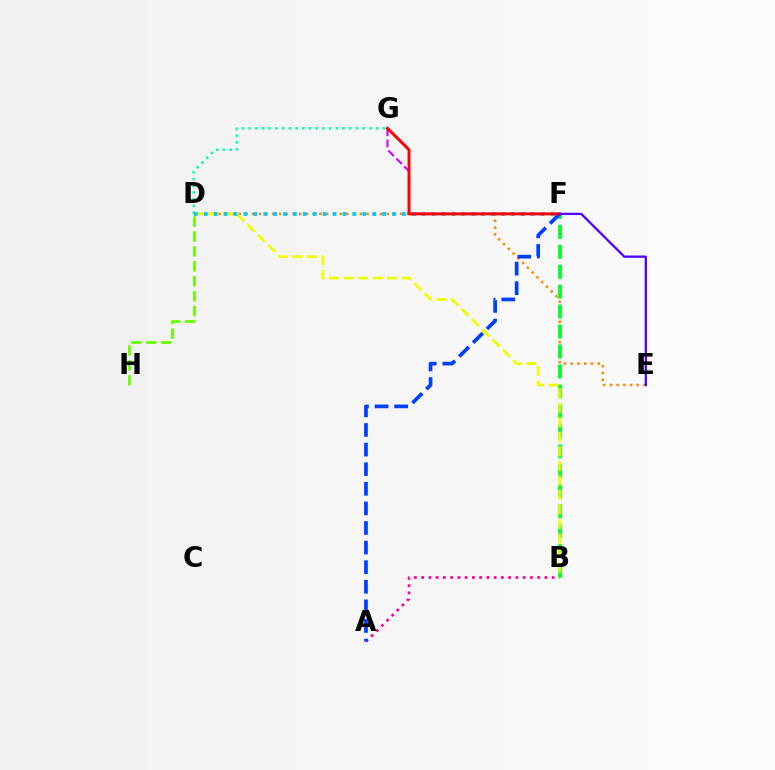{('D', 'E'): [{'color': '#ff8800', 'line_style': 'dotted', 'thickness': 1.83}], ('A', 'B'): [{'color': '#ff00a0', 'line_style': 'dotted', 'thickness': 1.97}], ('B', 'F'): [{'color': '#00ff27', 'line_style': 'dashed', 'thickness': 2.71}], ('D', 'H'): [{'color': '#66ff00', 'line_style': 'dashed', 'thickness': 2.03}], ('A', 'F'): [{'color': '#003fff', 'line_style': 'dashed', 'thickness': 2.66}], ('B', 'D'): [{'color': '#eeff00', 'line_style': 'dashed', 'thickness': 1.97}], ('F', 'G'): [{'color': '#d600ff', 'line_style': 'dashed', 'thickness': 1.53}, {'color': '#ff0000', 'line_style': 'solid', 'thickness': 2.13}], ('D', 'G'): [{'color': '#00ffaf', 'line_style': 'dotted', 'thickness': 1.82}], ('D', 'F'): [{'color': '#00c7ff', 'line_style': 'dotted', 'thickness': 2.69}], ('E', 'F'): [{'color': '#4f00ff', 'line_style': 'solid', 'thickness': 1.65}]}